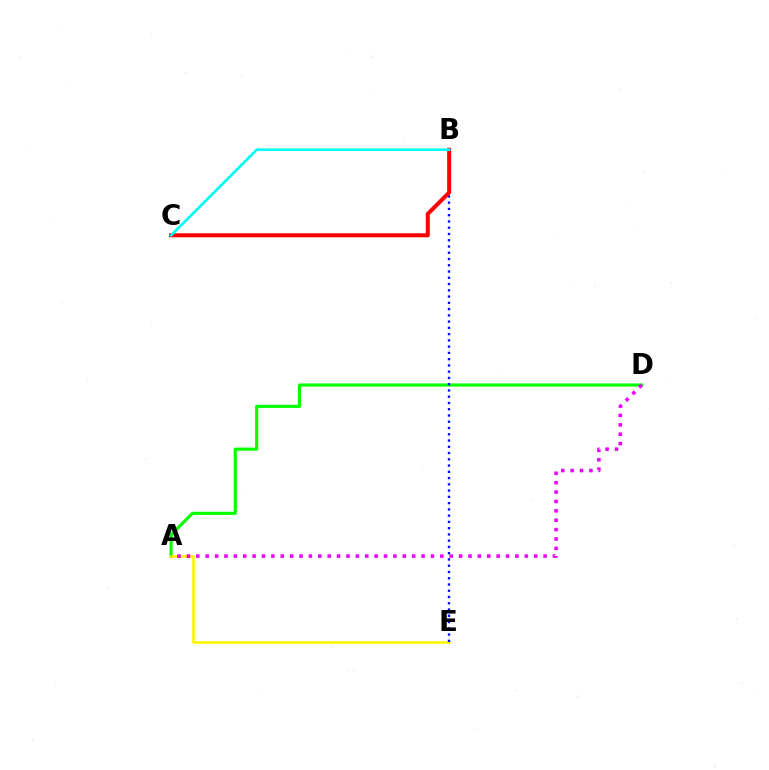{('A', 'D'): [{'color': '#08ff00', 'line_style': 'solid', 'thickness': 2.26}, {'color': '#ee00ff', 'line_style': 'dotted', 'thickness': 2.55}], ('A', 'E'): [{'color': '#fcf500', 'line_style': 'solid', 'thickness': 1.9}], ('B', 'E'): [{'color': '#0010ff', 'line_style': 'dotted', 'thickness': 1.7}], ('B', 'C'): [{'color': '#ff0000', 'line_style': 'solid', 'thickness': 2.91}, {'color': '#00fff6', 'line_style': 'solid', 'thickness': 1.9}]}